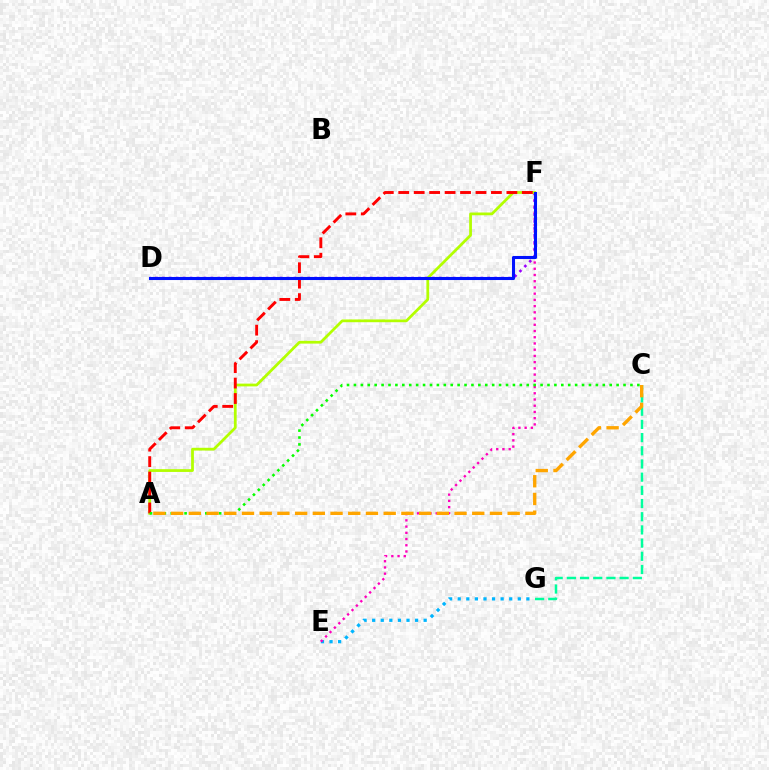{('E', 'G'): [{'color': '#00b5ff', 'line_style': 'dotted', 'thickness': 2.33}], ('E', 'F'): [{'color': '#ff00bd', 'line_style': 'dotted', 'thickness': 1.69}], ('D', 'F'): [{'color': '#9b00ff', 'line_style': 'dotted', 'thickness': 1.88}, {'color': '#0010ff', 'line_style': 'solid', 'thickness': 2.21}], ('A', 'F'): [{'color': '#b3ff00', 'line_style': 'solid', 'thickness': 1.99}, {'color': '#ff0000', 'line_style': 'dashed', 'thickness': 2.1}], ('A', 'C'): [{'color': '#08ff00', 'line_style': 'dotted', 'thickness': 1.88}, {'color': '#ffa500', 'line_style': 'dashed', 'thickness': 2.41}], ('C', 'G'): [{'color': '#00ff9d', 'line_style': 'dashed', 'thickness': 1.79}]}